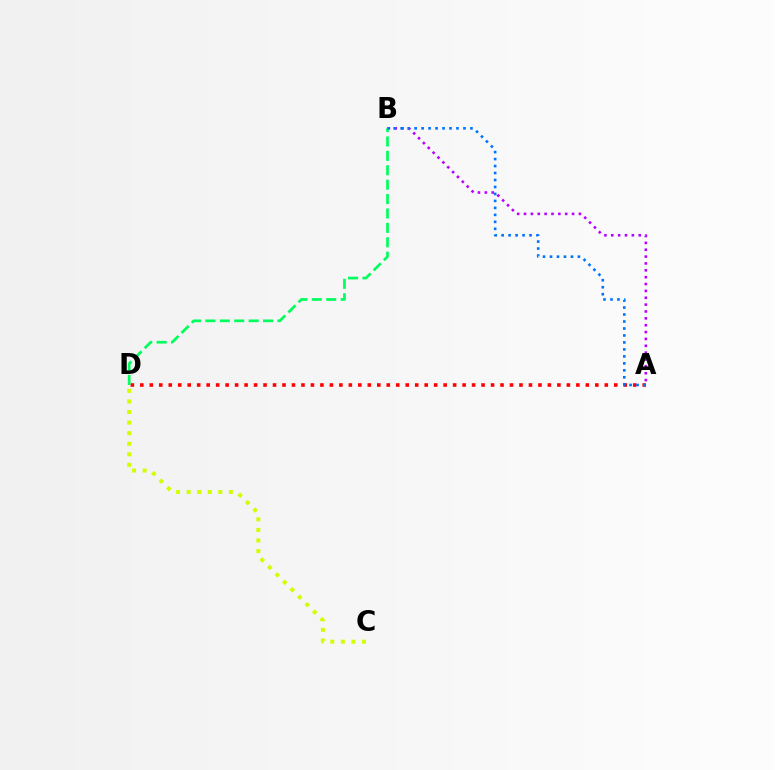{('A', 'D'): [{'color': '#ff0000', 'line_style': 'dotted', 'thickness': 2.58}], ('C', 'D'): [{'color': '#d1ff00', 'line_style': 'dotted', 'thickness': 2.87}], ('A', 'B'): [{'color': '#b900ff', 'line_style': 'dotted', 'thickness': 1.86}, {'color': '#0074ff', 'line_style': 'dotted', 'thickness': 1.9}], ('B', 'D'): [{'color': '#00ff5c', 'line_style': 'dashed', 'thickness': 1.96}]}